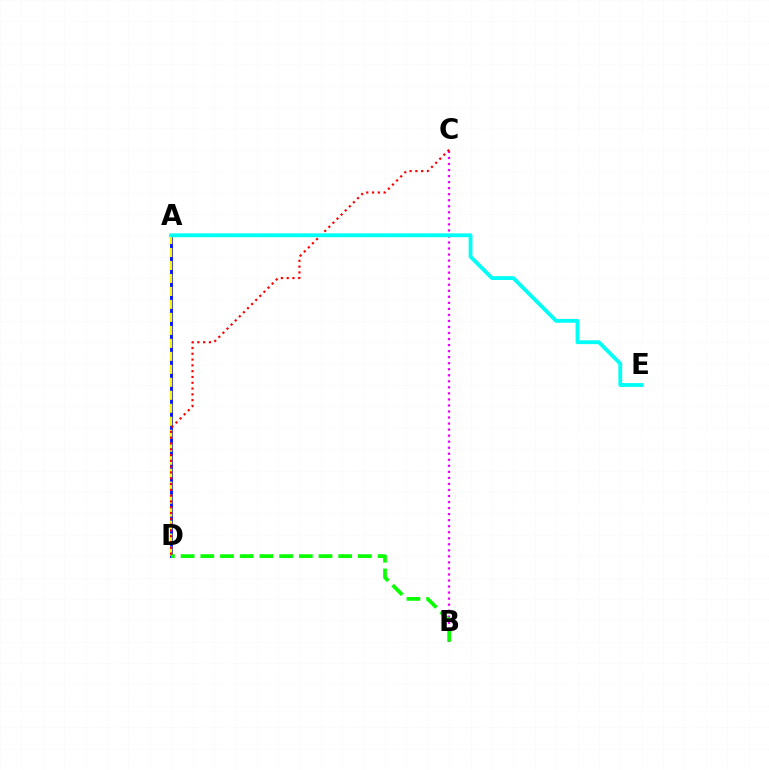{('A', 'D'): [{'color': '#0010ff', 'line_style': 'solid', 'thickness': 2.04}, {'color': '#fcf500', 'line_style': 'dashed', 'thickness': 1.76}], ('B', 'C'): [{'color': '#ee00ff', 'line_style': 'dotted', 'thickness': 1.64}], ('B', 'D'): [{'color': '#08ff00', 'line_style': 'dashed', 'thickness': 2.68}], ('C', 'D'): [{'color': '#ff0000', 'line_style': 'dotted', 'thickness': 1.57}], ('A', 'E'): [{'color': '#00fff6', 'line_style': 'solid', 'thickness': 2.75}]}